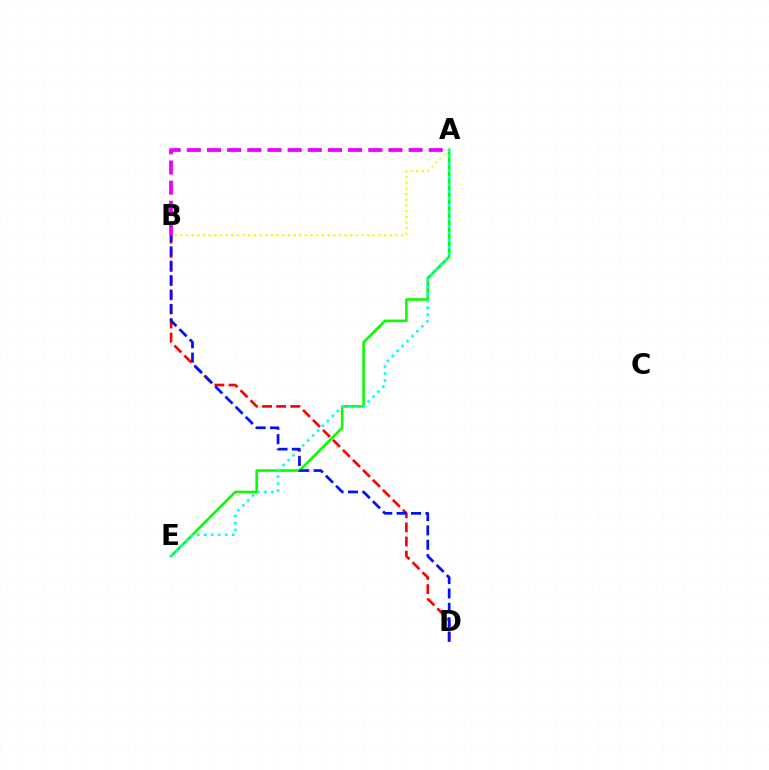{('A', 'E'): [{'color': '#08ff00', 'line_style': 'solid', 'thickness': 1.88}, {'color': '#00fff6', 'line_style': 'dotted', 'thickness': 1.89}], ('B', 'D'): [{'color': '#ff0000', 'line_style': 'dashed', 'thickness': 1.92}, {'color': '#0010ff', 'line_style': 'dashed', 'thickness': 1.95}], ('A', 'B'): [{'color': '#fcf500', 'line_style': 'dotted', 'thickness': 1.54}, {'color': '#ee00ff', 'line_style': 'dashed', 'thickness': 2.74}]}